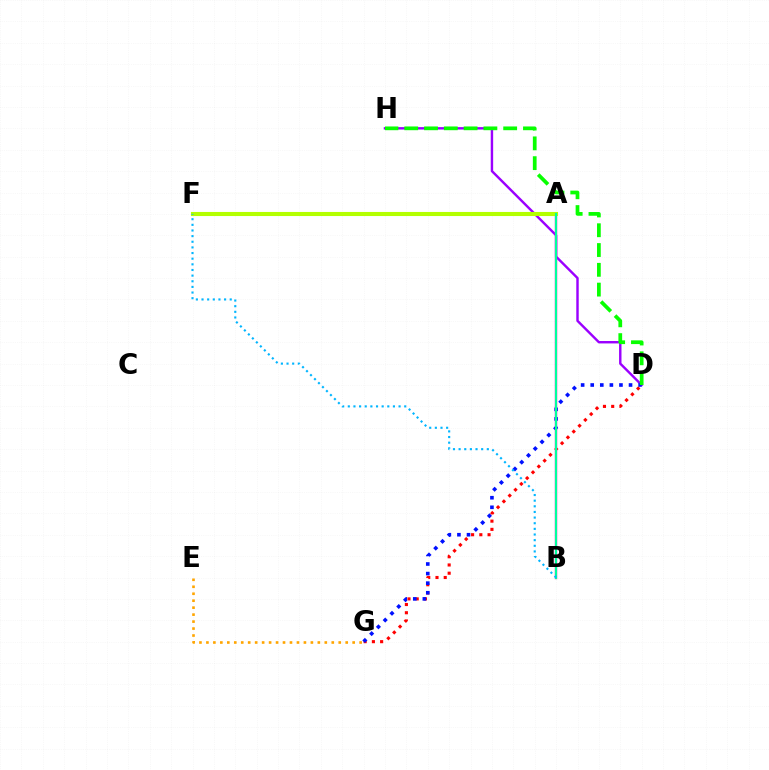{('D', 'H'): [{'color': '#9b00ff', 'line_style': 'solid', 'thickness': 1.74}, {'color': '#08ff00', 'line_style': 'dashed', 'thickness': 2.69}], ('D', 'G'): [{'color': '#ff0000', 'line_style': 'dotted', 'thickness': 2.24}, {'color': '#0010ff', 'line_style': 'dotted', 'thickness': 2.6}], ('A', 'B'): [{'color': '#ff00bd', 'line_style': 'solid', 'thickness': 1.69}, {'color': '#00ff9d', 'line_style': 'solid', 'thickness': 1.52}], ('E', 'G'): [{'color': '#ffa500', 'line_style': 'dotted', 'thickness': 1.89}], ('A', 'F'): [{'color': '#b3ff00', 'line_style': 'solid', 'thickness': 2.95}], ('B', 'F'): [{'color': '#00b5ff', 'line_style': 'dotted', 'thickness': 1.53}]}